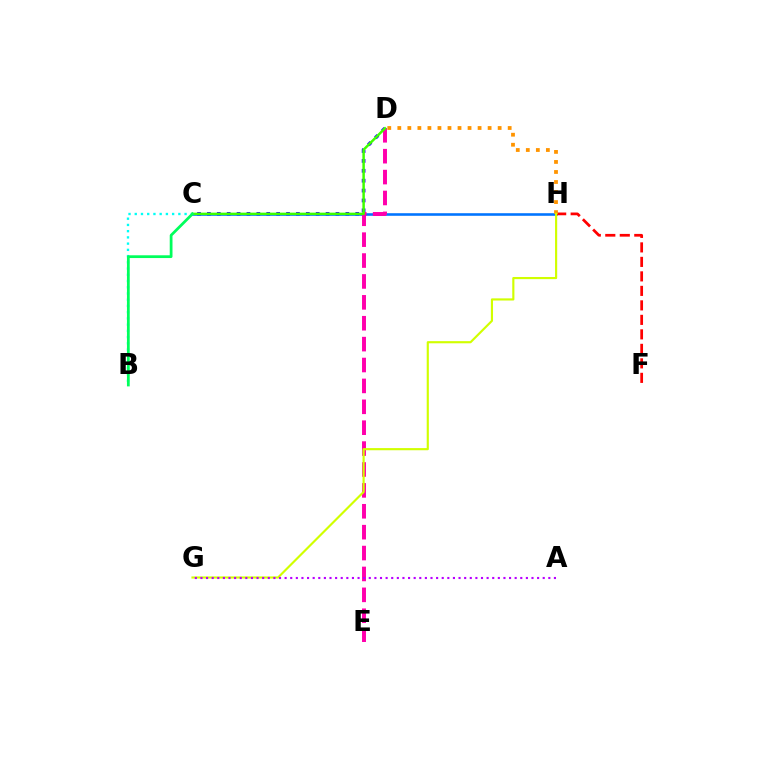{('C', 'D'): [{'color': '#2500ff', 'line_style': 'dotted', 'thickness': 2.69}, {'color': '#3dff00', 'line_style': 'solid', 'thickness': 1.79}], ('B', 'C'): [{'color': '#00fff6', 'line_style': 'dotted', 'thickness': 1.69}, {'color': '#00ff5c', 'line_style': 'solid', 'thickness': 1.99}], ('C', 'H'): [{'color': '#0074ff', 'line_style': 'solid', 'thickness': 1.86}], ('F', 'H'): [{'color': '#ff0000', 'line_style': 'dashed', 'thickness': 1.97}], ('D', 'E'): [{'color': '#ff00ac', 'line_style': 'dashed', 'thickness': 2.84}], ('D', 'H'): [{'color': '#ff9400', 'line_style': 'dotted', 'thickness': 2.73}], ('G', 'H'): [{'color': '#d1ff00', 'line_style': 'solid', 'thickness': 1.55}], ('A', 'G'): [{'color': '#b900ff', 'line_style': 'dotted', 'thickness': 1.52}]}